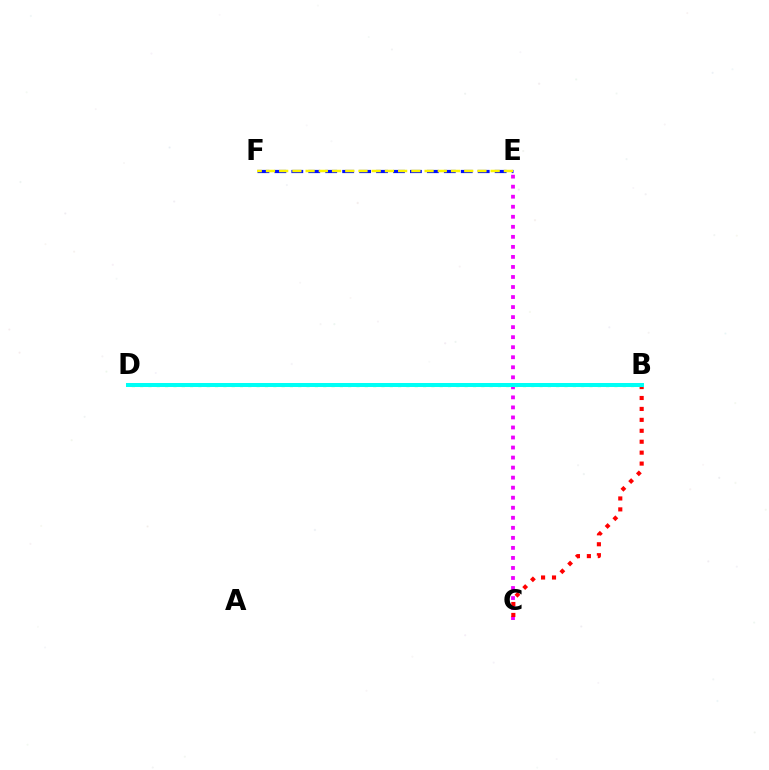{('E', 'F'): [{'color': '#0010ff', 'line_style': 'dashed', 'thickness': 2.3}, {'color': '#fcf500', 'line_style': 'dashed', 'thickness': 1.8}], ('C', 'E'): [{'color': '#ee00ff', 'line_style': 'dotted', 'thickness': 2.73}], ('B', 'C'): [{'color': '#ff0000', 'line_style': 'dotted', 'thickness': 2.97}], ('B', 'D'): [{'color': '#08ff00', 'line_style': 'dotted', 'thickness': 2.26}, {'color': '#00fff6', 'line_style': 'solid', 'thickness': 2.89}]}